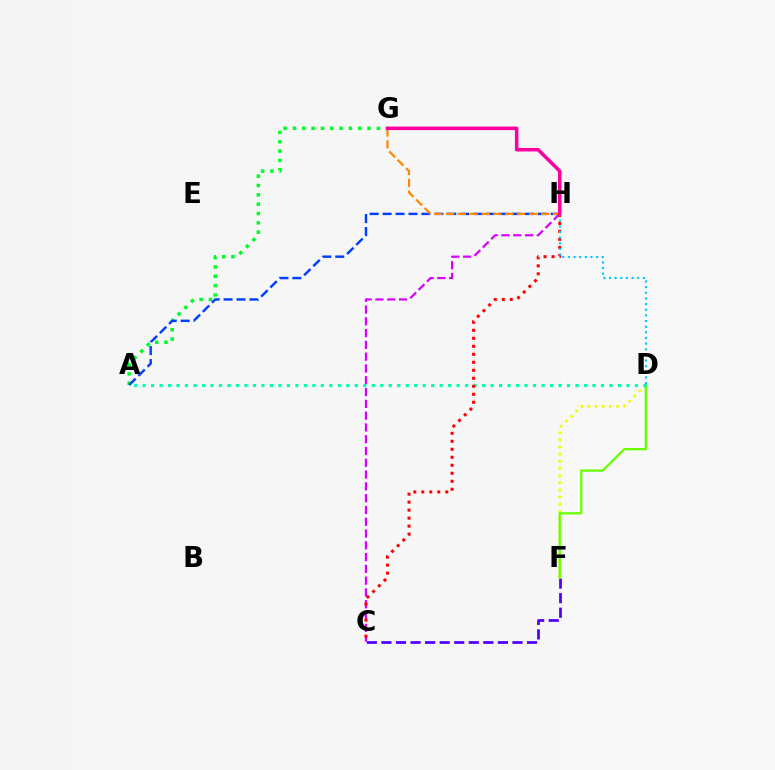{('A', 'G'): [{'color': '#00ff27', 'line_style': 'dotted', 'thickness': 2.53}], ('C', 'H'): [{'color': '#d600ff', 'line_style': 'dashed', 'thickness': 1.6}, {'color': '#ff0000', 'line_style': 'dotted', 'thickness': 2.17}], ('A', 'H'): [{'color': '#003fff', 'line_style': 'dashed', 'thickness': 1.76}], ('D', 'F'): [{'color': '#eeff00', 'line_style': 'dotted', 'thickness': 1.94}, {'color': '#66ff00', 'line_style': 'solid', 'thickness': 1.64}], ('C', 'F'): [{'color': '#4f00ff', 'line_style': 'dashed', 'thickness': 1.98}], ('G', 'H'): [{'color': '#ff8800', 'line_style': 'dashed', 'thickness': 1.61}, {'color': '#ff00a0', 'line_style': 'solid', 'thickness': 2.53}], ('A', 'D'): [{'color': '#00ffaf', 'line_style': 'dotted', 'thickness': 2.31}], ('D', 'H'): [{'color': '#00c7ff', 'line_style': 'dotted', 'thickness': 1.53}]}